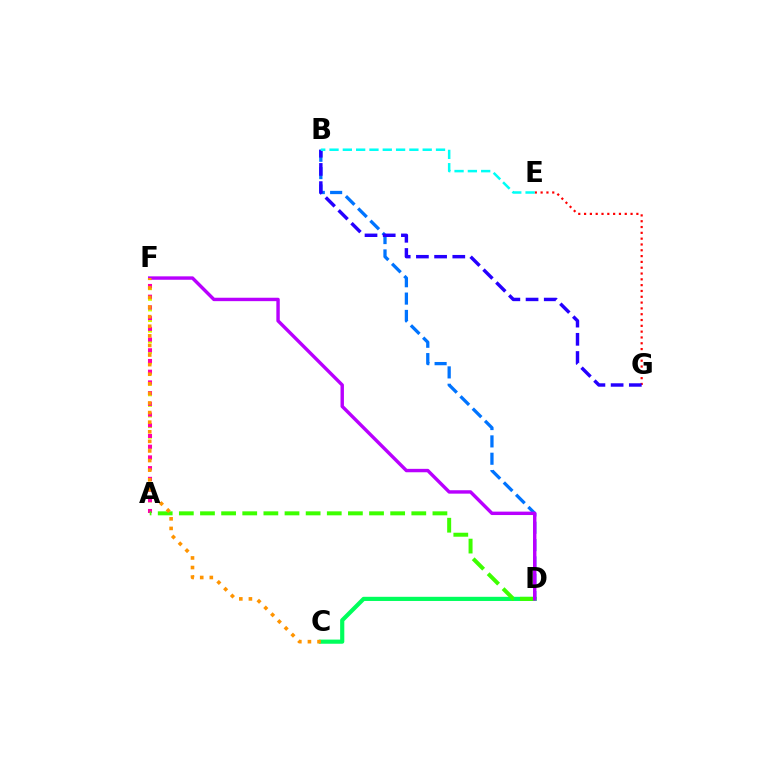{('B', 'D'): [{'color': '#0074ff', 'line_style': 'dashed', 'thickness': 2.36}], ('E', 'G'): [{'color': '#ff0000', 'line_style': 'dotted', 'thickness': 1.58}], ('A', 'F'): [{'color': '#d1ff00', 'line_style': 'dotted', 'thickness': 2.88}, {'color': '#ff00ac', 'line_style': 'dotted', 'thickness': 2.91}], ('C', 'D'): [{'color': '#00ff5c', 'line_style': 'solid', 'thickness': 3.0}], ('B', 'G'): [{'color': '#2500ff', 'line_style': 'dashed', 'thickness': 2.47}], ('A', 'D'): [{'color': '#3dff00', 'line_style': 'dashed', 'thickness': 2.87}], ('D', 'F'): [{'color': '#b900ff', 'line_style': 'solid', 'thickness': 2.46}], ('B', 'E'): [{'color': '#00fff6', 'line_style': 'dashed', 'thickness': 1.81}], ('C', 'F'): [{'color': '#ff9400', 'line_style': 'dotted', 'thickness': 2.61}]}